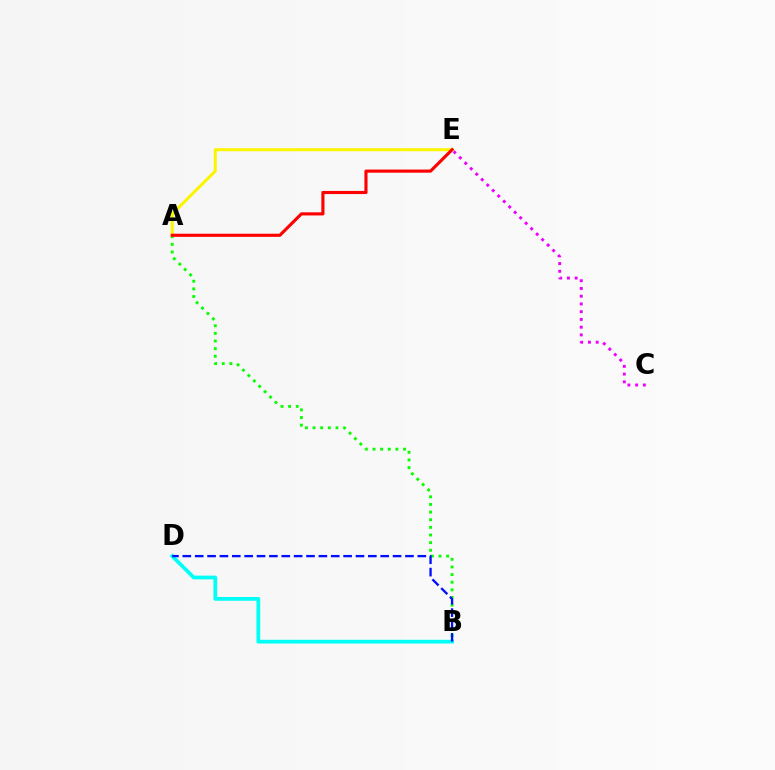{('A', 'B'): [{'color': '#08ff00', 'line_style': 'dotted', 'thickness': 2.08}], ('B', 'D'): [{'color': '#00fff6', 'line_style': 'solid', 'thickness': 2.69}, {'color': '#0010ff', 'line_style': 'dashed', 'thickness': 1.68}], ('C', 'E'): [{'color': '#ee00ff', 'line_style': 'dotted', 'thickness': 2.1}], ('A', 'E'): [{'color': '#fcf500', 'line_style': 'solid', 'thickness': 2.2}, {'color': '#ff0000', 'line_style': 'solid', 'thickness': 2.25}]}